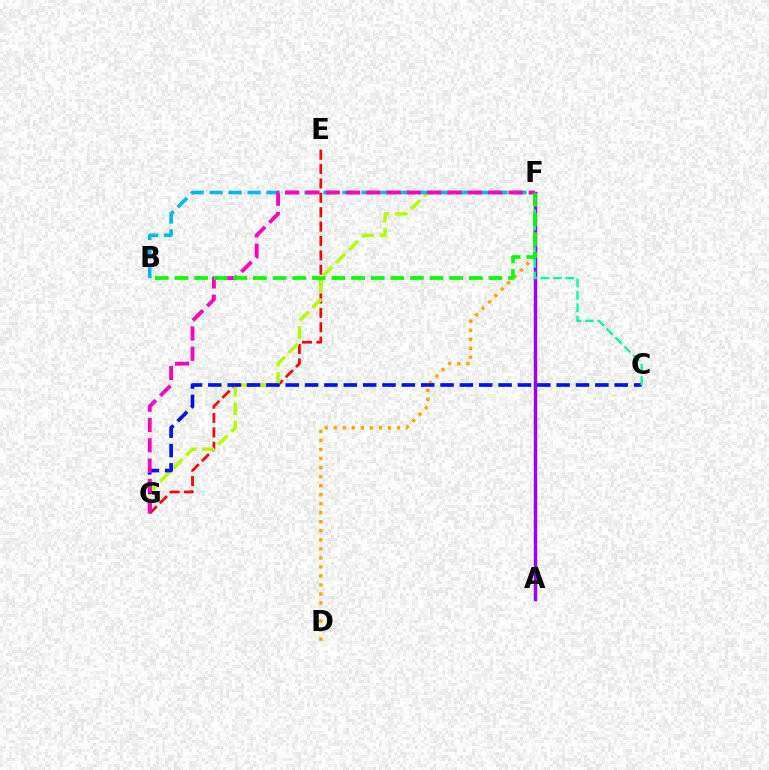{('D', 'F'): [{'color': '#ffa500', 'line_style': 'dotted', 'thickness': 2.45}], ('A', 'F'): [{'color': '#9b00ff', 'line_style': 'solid', 'thickness': 2.49}], ('E', 'G'): [{'color': '#ff0000', 'line_style': 'dashed', 'thickness': 1.95}], ('F', 'G'): [{'color': '#b3ff00', 'line_style': 'dashed', 'thickness': 2.48}, {'color': '#ff00bd', 'line_style': 'dashed', 'thickness': 2.76}], ('B', 'F'): [{'color': '#00b5ff', 'line_style': 'dashed', 'thickness': 2.58}, {'color': '#08ff00', 'line_style': 'dashed', 'thickness': 2.67}], ('C', 'G'): [{'color': '#0010ff', 'line_style': 'dashed', 'thickness': 2.63}], ('C', 'F'): [{'color': '#00ff9d', 'line_style': 'dashed', 'thickness': 1.69}]}